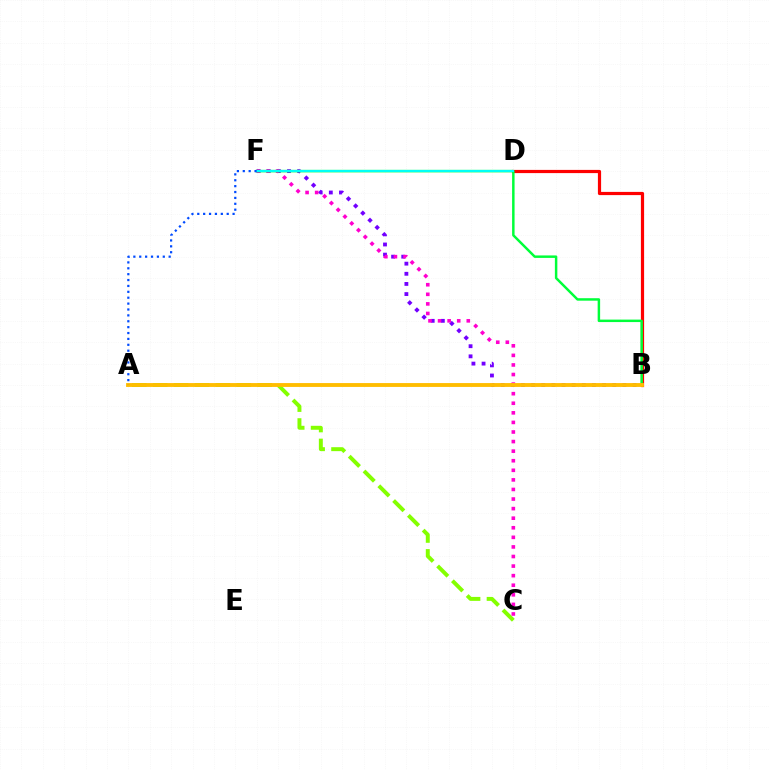{('B', 'F'): [{'color': '#7200ff', 'line_style': 'dotted', 'thickness': 2.75}, {'color': '#00ff39', 'line_style': 'solid', 'thickness': 1.78}], ('A', 'C'): [{'color': '#84ff00', 'line_style': 'dashed', 'thickness': 2.84}], ('C', 'F'): [{'color': '#ff00cf', 'line_style': 'dotted', 'thickness': 2.6}], ('B', 'D'): [{'color': '#ff0000', 'line_style': 'solid', 'thickness': 2.31}], ('A', 'B'): [{'color': '#ffbd00', 'line_style': 'solid', 'thickness': 2.77}], ('D', 'F'): [{'color': '#00fff6', 'line_style': 'solid', 'thickness': 1.55}], ('A', 'F'): [{'color': '#004bff', 'line_style': 'dotted', 'thickness': 1.6}]}